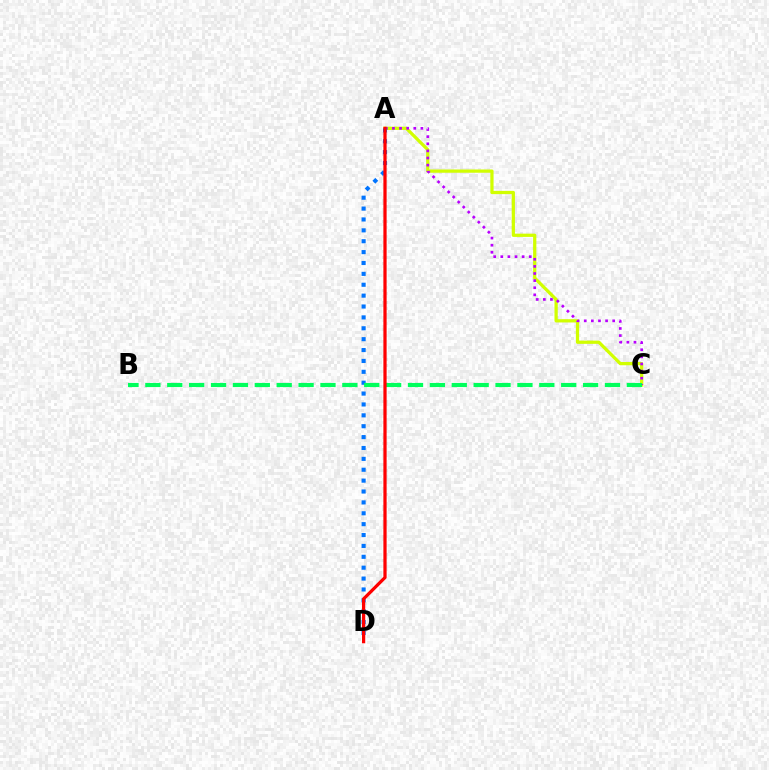{('A', 'C'): [{'color': '#d1ff00', 'line_style': 'solid', 'thickness': 2.34}, {'color': '#b900ff', 'line_style': 'dotted', 'thickness': 1.93}], ('A', 'D'): [{'color': '#0074ff', 'line_style': 'dotted', 'thickness': 2.96}, {'color': '#ff0000', 'line_style': 'solid', 'thickness': 2.33}], ('B', 'C'): [{'color': '#00ff5c', 'line_style': 'dashed', 'thickness': 2.97}]}